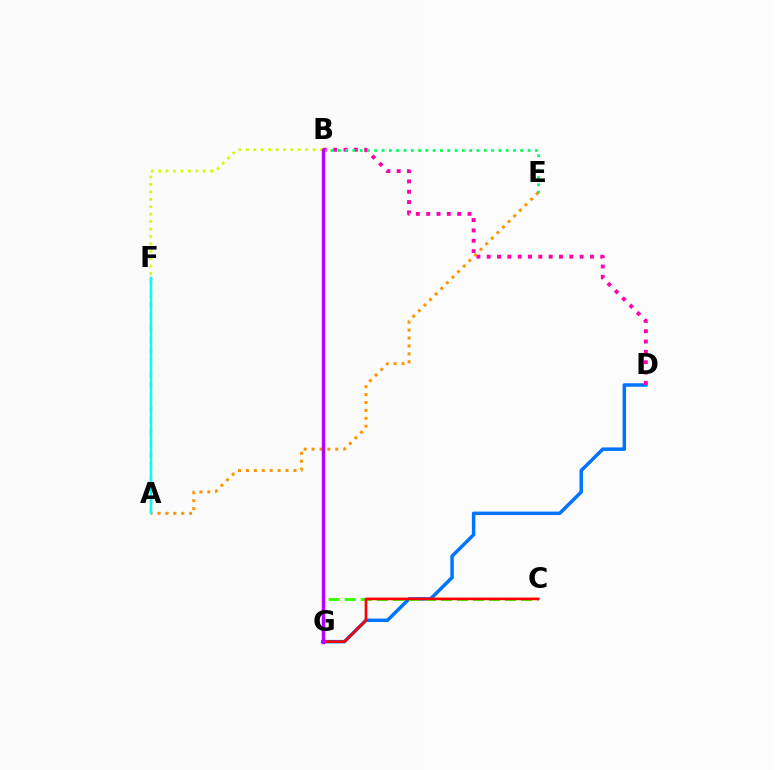{('D', 'G'): [{'color': '#0074ff', 'line_style': 'solid', 'thickness': 2.51}], ('B', 'D'): [{'color': '#ff00ac', 'line_style': 'dotted', 'thickness': 2.81}], ('A', 'E'): [{'color': '#ff9400', 'line_style': 'dotted', 'thickness': 2.15}], ('A', 'F'): [{'color': '#2500ff', 'line_style': 'dashed', 'thickness': 1.56}, {'color': '#00fff6', 'line_style': 'solid', 'thickness': 1.73}], ('C', 'G'): [{'color': '#3dff00', 'line_style': 'dashed', 'thickness': 2.18}, {'color': '#ff0000', 'line_style': 'solid', 'thickness': 1.89}], ('B', 'F'): [{'color': '#d1ff00', 'line_style': 'dotted', 'thickness': 2.02}], ('B', 'E'): [{'color': '#00ff5c', 'line_style': 'dotted', 'thickness': 1.98}], ('B', 'G'): [{'color': '#b900ff', 'line_style': 'solid', 'thickness': 2.44}]}